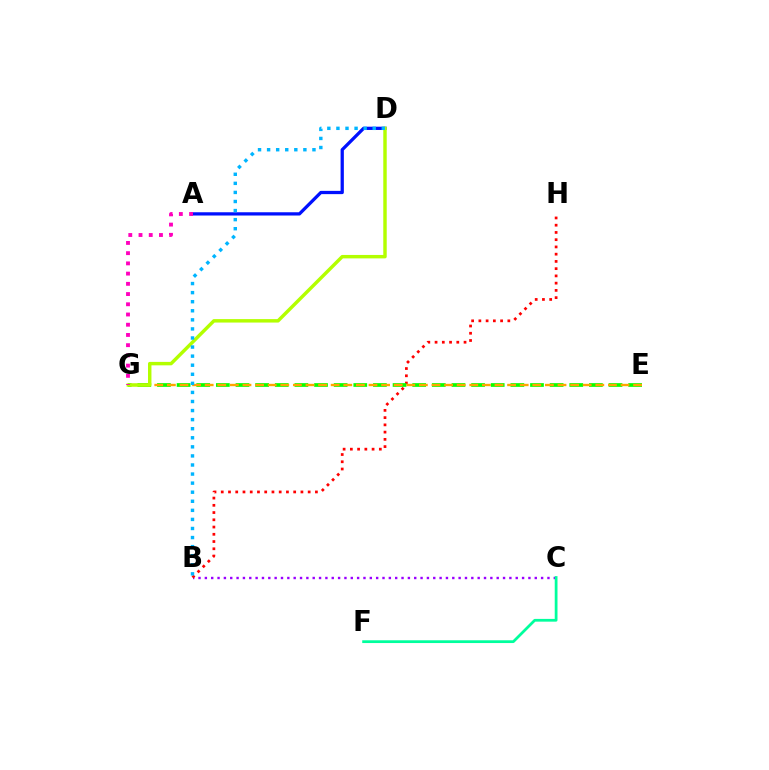{('B', 'C'): [{'color': '#9b00ff', 'line_style': 'dotted', 'thickness': 1.72}], ('B', 'H'): [{'color': '#ff0000', 'line_style': 'dotted', 'thickness': 1.97}], ('E', 'G'): [{'color': '#08ff00', 'line_style': 'dashed', 'thickness': 2.67}, {'color': '#ffa500', 'line_style': 'dashed', 'thickness': 1.71}], ('A', 'D'): [{'color': '#0010ff', 'line_style': 'solid', 'thickness': 2.35}], ('D', 'G'): [{'color': '#b3ff00', 'line_style': 'solid', 'thickness': 2.48}], ('A', 'G'): [{'color': '#ff00bd', 'line_style': 'dotted', 'thickness': 2.78}], ('B', 'D'): [{'color': '#00b5ff', 'line_style': 'dotted', 'thickness': 2.46}], ('C', 'F'): [{'color': '#00ff9d', 'line_style': 'solid', 'thickness': 1.99}]}